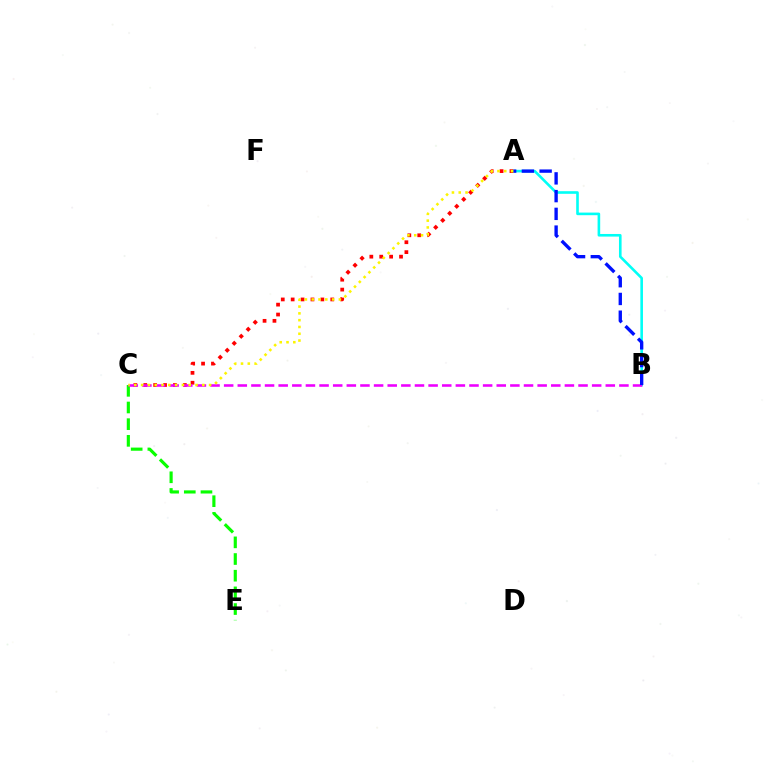{('C', 'E'): [{'color': '#08ff00', 'line_style': 'dashed', 'thickness': 2.26}], ('A', 'B'): [{'color': '#00fff6', 'line_style': 'solid', 'thickness': 1.88}, {'color': '#0010ff', 'line_style': 'dashed', 'thickness': 2.41}], ('A', 'C'): [{'color': '#ff0000', 'line_style': 'dotted', 'thickness': 2.69}, {'color': '#fcf500', 'line_style': 'dotted', 'thickness': 1.85}], ('B', 'C'): [{'color': '#ee00ff', 'line_style': 'dashed', 'thickness': 1.85}]}